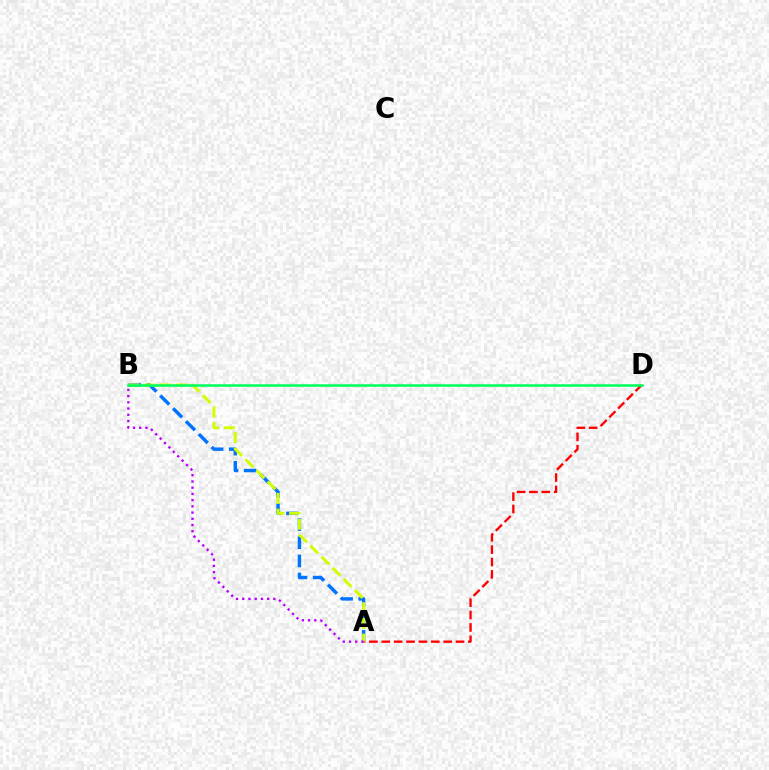{('A', 'B'): [{'color': '#0074ff', 'line_style': 'dashed', 'thickness': 2.47}, {'color': '#d1ff00', 'line_style': 'dashed', 'thickness': 2.14}, {'color': '#b900ff', 'line_style': 'dotted', 'thickness': 1.69}], ('A', 'D'): [{'color': '#ff0000', 'line_style': 'dashed', 'thickness': 1.68}], ('B', 'D'): [{'color': '#00ff5c', 'line_style': 'solid', 'thickness': 1.82}]}